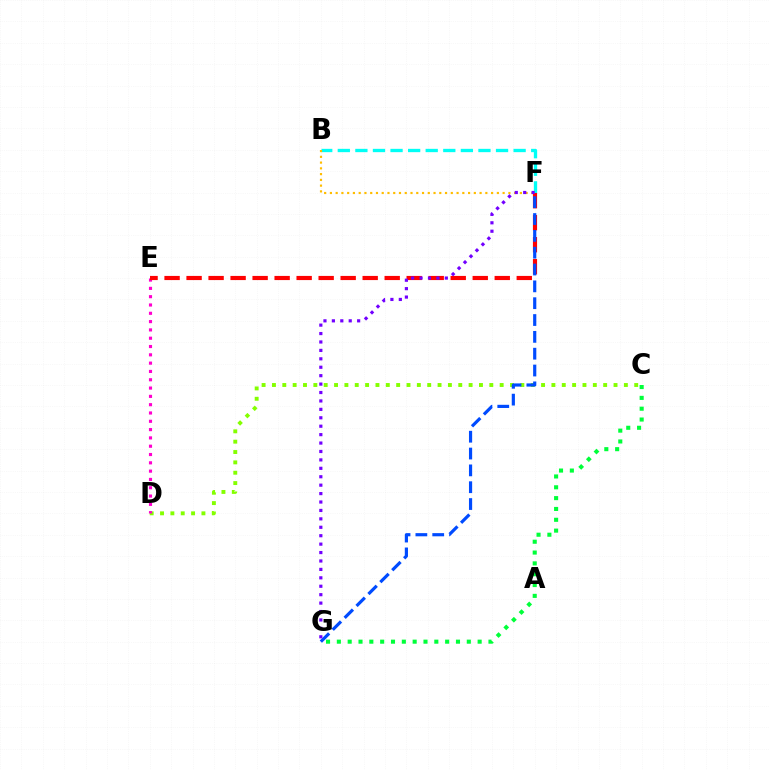{('B', 'F'): [{'color': '#00fff6', 'line_style': 'dashed', 'thickness': 2.39}, {'color': '#ffbd00', 'line_style': 'dotted', 'thickness': 1.56}], ('C', 'G'): [{'color': '#00ff39', 'line_style': 'dotted', 'thickness': 2.94}], ('C', 'D'): [{'color': '#84ff00', 'line_style': 'dotted', 'thickness': 2.81}], ('D', 'E'): [{'color': '#ff00cf', 'line_style': 'dotted', 'thickness': 2.26}], ('E', 'F'): [{'color': '#ff0000', 'line_style': 'dashed', 'thickness': 2.99}], ('F', 'G'): [{'color': '#004bff', 'line_style': 'dashed', 'thickness': 2.29}, {'color': '#7200ff', 'line_style': 'dotted', 'thickness': 2.29}]}